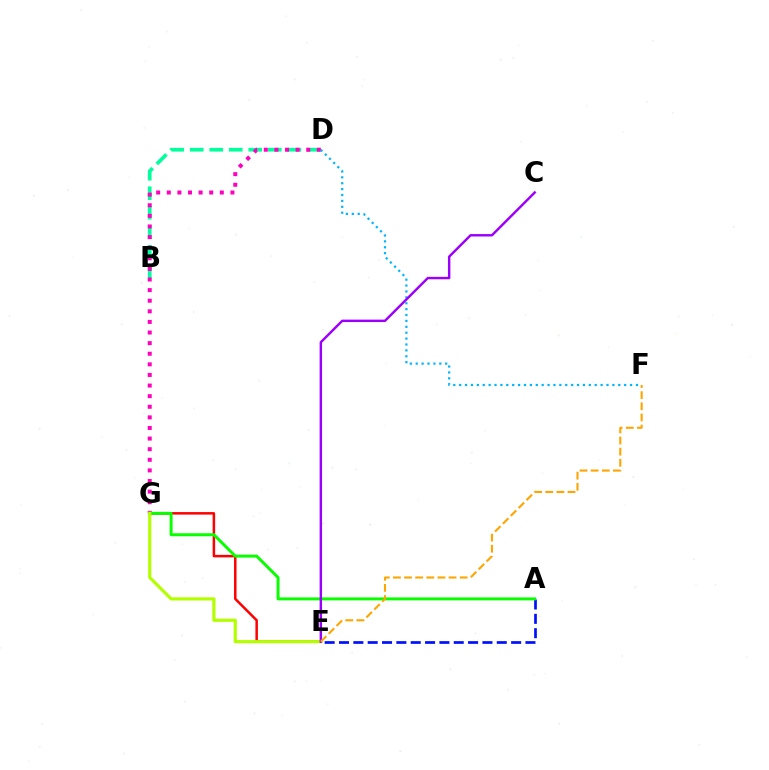{('A', 'E'): [{'color': '#0010ff', 'line_style': 'dashed', 'thickness': 1.95}], ('E', 'G'): [{'color': '#ff0000', 'line_style': 'solid', 'thickness': 1.8}, {'color': '#b3ff00', 'line_style': 'solid', 'thickness': 2.28}], ('B', 'D'): [{'color': '#00ff9d', 'line_style': 'dashed', 'thickness': 2.65}], ('D', 'G'): [{'color': '#ff00bd', 'line_style': 'dotted', 'thickness': 2.88}], ('A', 'G'): [{'color': '#08ff00', 'line_style': 'solid', 'thickness': 2.13}], ('D', 'F'): [{'color': '#00b5ff', 'line_style': 'dotted', 'thickness': 1.6}], ('C', 'E'): [{'color': '#9b00ff', 'line_style': 'solid', 'thickness': 1.75}], ('E', 'F'): [{'color': '#ffa500', 'line_style': 'dashed', 'thickness': 1.51}]}